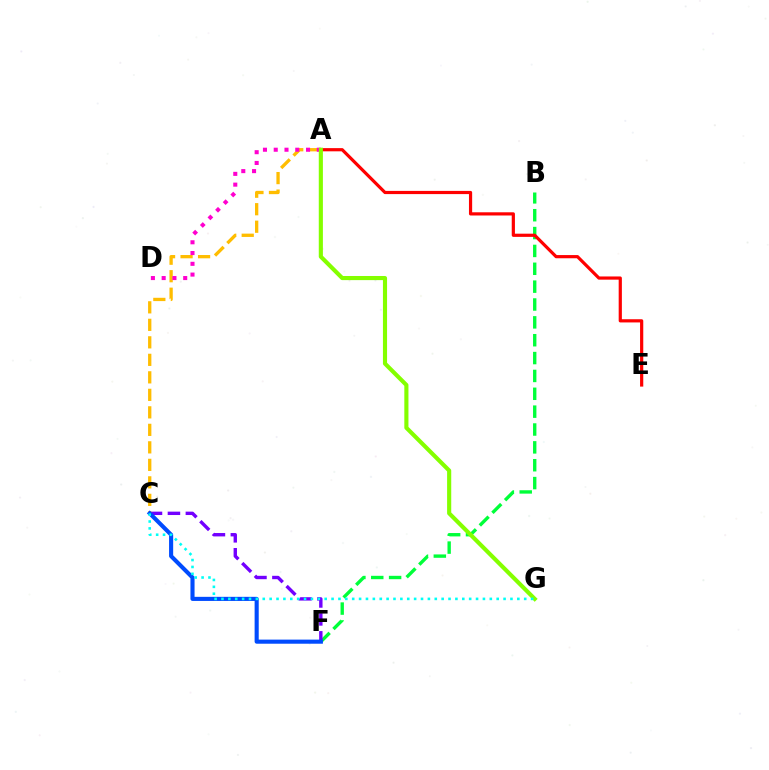{('B', 'F'): [{'color': '#00ff39', 'line_style': 'dashed', 'thickness': 2.43}], ('C', 'F'): [{'color': '#7200ff', 'line_style': 'dashed', 'thickness': 2.44}, {'color': '#004bff', 'line_style': 'solid', 'thickness': 2.96}], ('A', 'C'): [{'color': '#ffbd00', 'line_style': 'dashed', 'thickness': 2.38}], ('A', 'E'): [{'color': '#ff0000', 'line_style': 'solid', 'thickness': 2.3}], ('A', 'D'): [{'color': '#ff00cf', 'line_style': 'dotted', 'thickness': 2.93}], ('A', 'G'): [{'color': '#84ff00', 'line_style': 'solid', 'thickness': 2.97}], ('C', 'G'): [{'color': '#00fff6', 'line_style': 'dotted', 'thickness': 1.87}]}